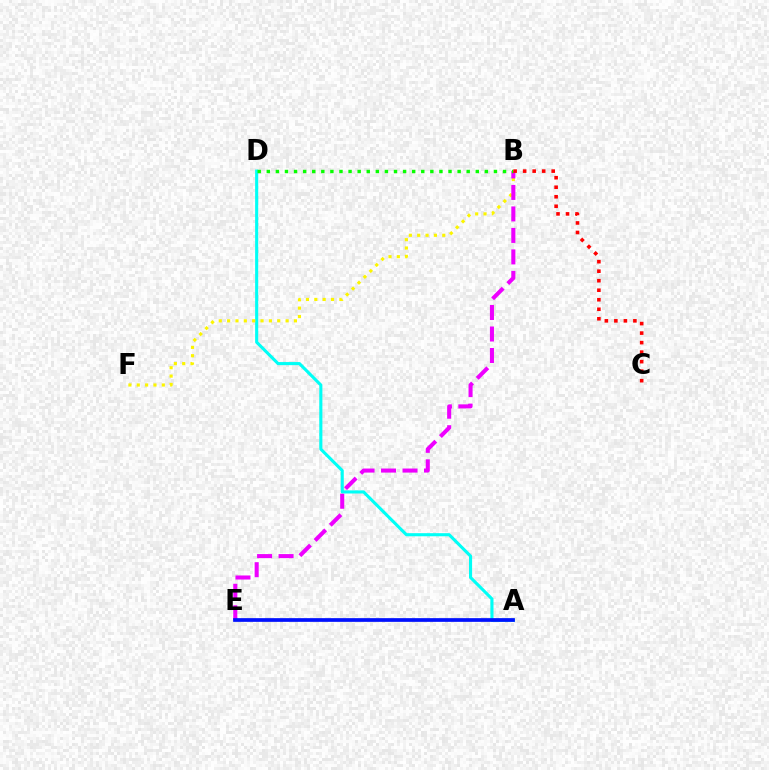{('A', 'D'): [{'color': '#00fff6', 'line_style': 'solid', 'thickness': 2.23}], ('B', 'F'): [{'color': '#fcf500', 'line_style': 'dotted', 'thickness': 2.27}], ('B', 'E'): [{'color': '#ee00ff', 'line_style': 'dashed', 'thickness': 2.92}], ('A', 'E'): [{'color': '#0010ff', 'line_style': 'solid', 'thickness': 2.67}], ('B', 'D'): [{'color': '#08ff00', 'line_style': 'dotted', 'thickness': 2.47}], ('B', 'C'): [{'color': '#ff0000', 'line_style': 'dotted', 'thickness': 2.59}]}